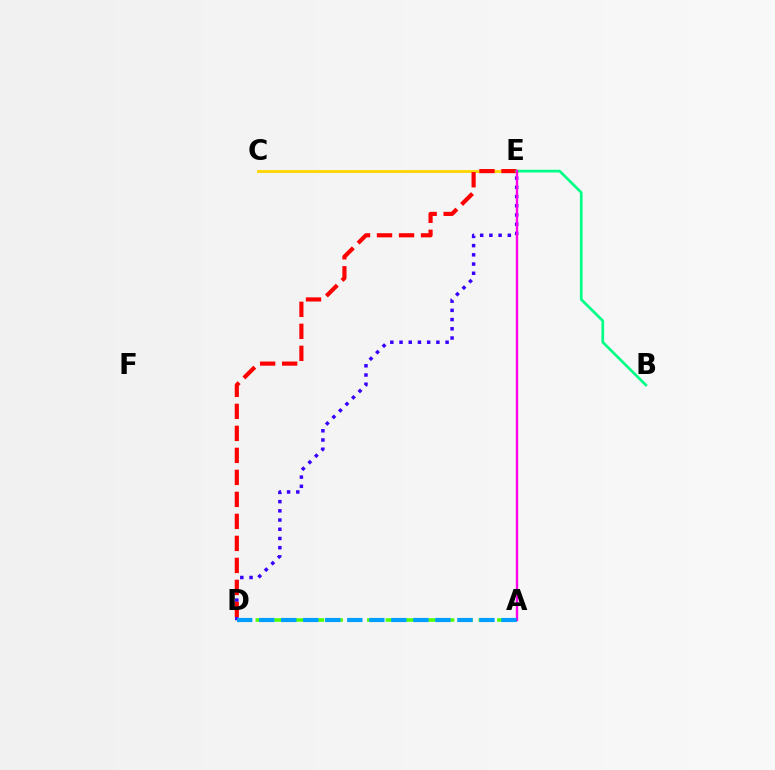{('D', 'E'): [{'color': '#3700ff', 'line_style': 'dotted', 'thickness': 2.5}, {'color': '#ff0000', 'line_style': 'dashed', 'thickness': 2.99}], ('C', 'E'): [{'color': '#ffd500', 'line_style': 'solid', 'thickness': 2.04}], ('A', 'D'): [{'color': '#4fff00', 'line_style': 'dashed', 'thickness': 2.52}, {'color': '#009eff', 'line_style': 'dashed', 'thickness': 2.99}], ('B', 'E'): [{'color': '#00ff86', 'line_style': 'solid', 'thickness': 1.96}], ('A', 'E'): [{'color': '#ff00ed', 'line_style': 'solid', 'thickness': 1.7}]}